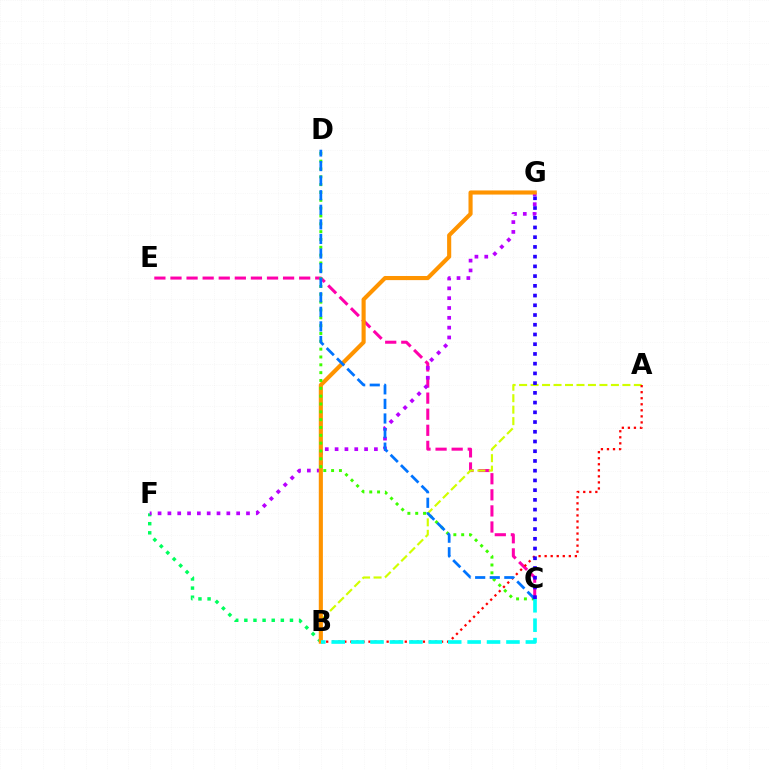{('B', 'F'): [{'color': '#00ff5c', 'line_style': 'dotted', 'thickness': 2.48}], ('C', 'E'): [{'color': '#ff00ac', 'line_style': 'dashed', 'thickness': 2.19}], ('A', 'B'): [{'color': '#d1ff00', 'line_style': 'dashed', 'thickness': 1.56}, {'color': '#ff0000', 'line_style': 'dotted', 'thickness': 1.64}], ('F', 'G'): [{'color': '#b900ff', 'line_style': 'dotted', 'thickness': 2.67}], ('B', 'G'): [{'color': '#ff9400', 'line_style': 'solid', 'thickness': 2.96}], ('C', 'D'): [{'color': '#3dff00', 'line_style': 'dotted', 'thickness': 2.13}, {'color': '#0074ff', 'line_style': 'dashed', 'thickness': 1.98}], ('B', 'C'): [{'color': '#00fff6', 'line_style': 'dashed', 'thickness': 2.64}], ('C', 'G'): [{'color': '#2500ff', 'line_style': 'dotted', 'thickness': 2.64}]}